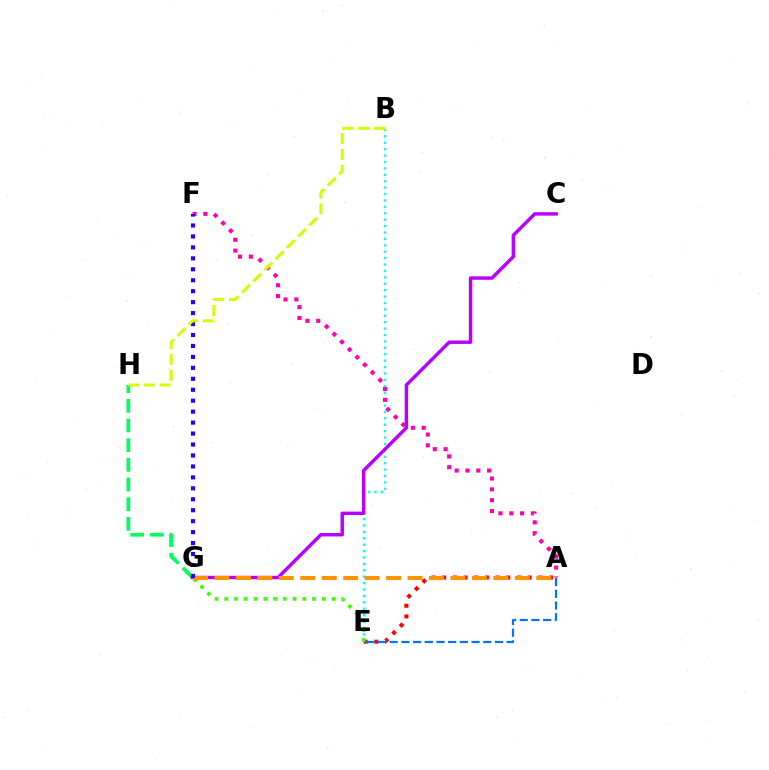{('A', 'E'): [{'color': '#ff0000', 'line_style': 'dotted', 'thickness': 2.9}, {'color': '#0074ff', 'line_style': 'dashed', 'thickness': 1.59}], ('G', 'H'): [{'color': '#00ff5c', 'line_style': 'dashed', 'thickness': 2.67}], ('B', 'E'): [{'color': '#00fff6', 'line_style': 'dotted', 'thickness': 1.74}], ('E', 'G'): [{'color': '#3dff00', 'line_style': 'dotted', 'thickness': 2.65}], ('A', 'F'): [{'color': '#ff00ac', 'line_style': 'dotted', 'thickness': 2.94}], ('C', 'G'): [{'color': '#b900ff', 'line_style': 'solid', 'thickness': 2.47}], ('A', 'G'): [{'color': '#ff9400', 'line_style': 'dashed', 'thickness': 2.91}], ('F', 'G'): [{'color': '#2500ff', 'line_style': 'dotted', 'thickness': 2.98}], ('B', 'H'): [{'color': '#d1ff00', 'line_style': 'dashed', 'thickness': 2.15}]}